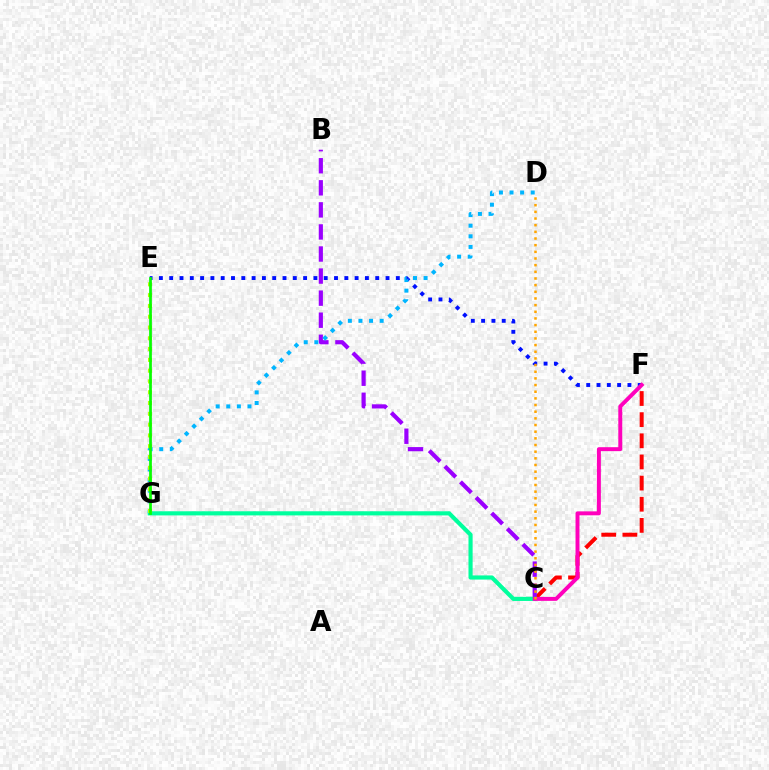{('C', 'F'): [{'color': '#ff0000', 'line_style': 'dashed', 'thickness': 2.87}, {'color': '#ff00bd', 'line_style': 'solid', 'thickness': 2.84}], ('B', 'C'): [{'color': '#9b00ff', 'line_style': 'dashed', 'thickness': 3.0}], ('E', 'F'): [{'color': '#0010ff', 'line_style': 'dotted', 'thickness': 2.8}], ('C', 'G'): [{'color': '#00ff9d', 'line_style': 'solid', 'thickness': 2.98}], ('D', 'G'): [{'color': '#00b5ff', 'line_style': 'dotted', 'thickness': 2.88}], ('E', 'G'): [{'color': '#b3ff00', 'line_style': 'dotted', 'thickness': 2.93}, {'color': '#08ff00', 'line_style': 'solid', 'thickness': 1.97}], ('C', 'D'): [{'color': '#ffa500', 'line_style': 'dotted', 'thickness': 1.81}]}